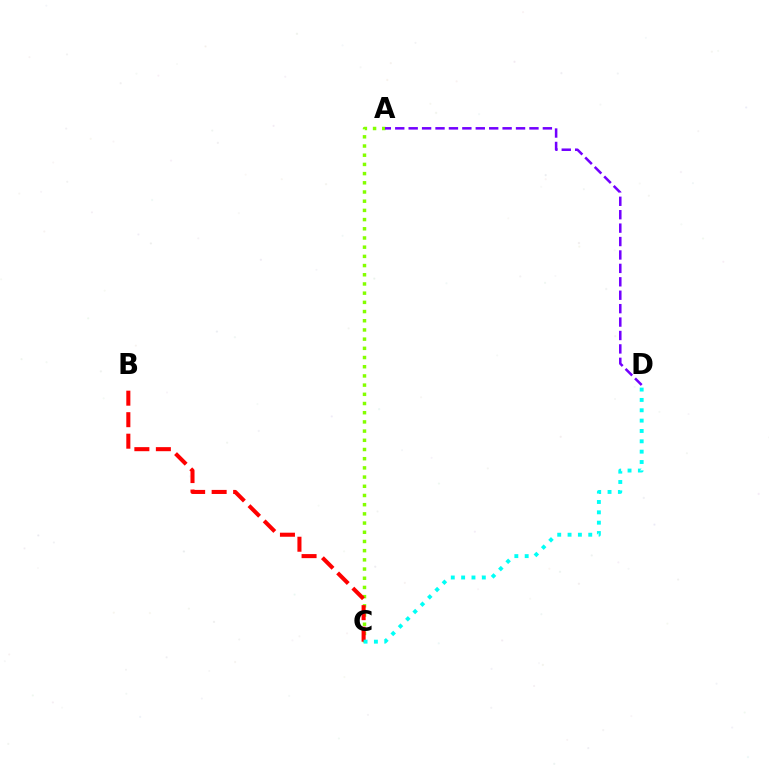{('A', 'C'): [{'color': '#84ff00', 'line_style': 'dotted', 'thickness': 2.5}], ('B', 'C'): [{'color': '#ff0000', 'line_style': 'dashed', 'thickness': 2.92}], ('C', 'D'): [{'color': '#00fff6', 'line_style': 'dotted', 'thickness': 2.81}], ('A', 'D'): [{'color': '#7200ff', 'line_style': 'dashed', 'thickness': 1.82}]}